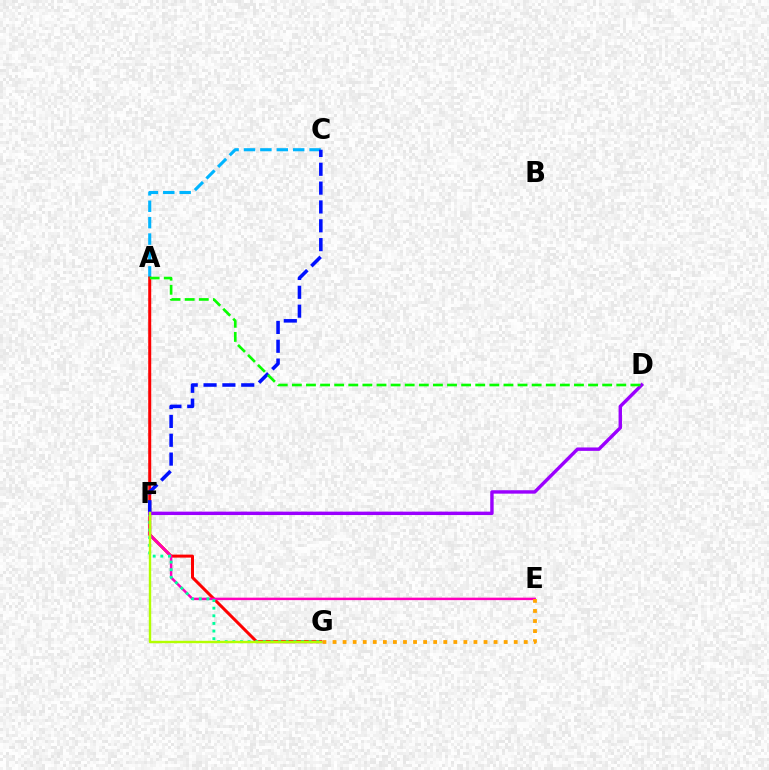{('A', 'C'): [{'color': '#00b5ff', 'line_style': 'dashed', 'thickness': 2.23}], ('A', 'G'): [{'color': '#ff0000', 'line_style': 'solid', 'thickness': 2.16}], ('E', 'F'): [{'color': '#ff00bd', 'line_style': 'solid', 'thickness': 1.78}], ('F', 'G'): [{'color': '#00ff9d', 'line_style': 'dotted', 'thickness': 2.07}, {'color': '#b3ff00', 'line_style': 'solid', 'thickness': 1.73}], ('C', 'F'): [{'color': '#0010ff', 'line_style': 'dashed', 'thickness': 2.56}], ('D', 'F'): [{'color': '#9b00ff', 'line_style': 'solid', 'thickness': 2.46}], ('A', 'D'): [{'color': '#08ff00', 'line_style': 'dashed', 'thickness': 1.92}], ('E', 'G'): [{'color': '#ffa500', 'line_style': 'dotted', 'thickness': 2.73}]}